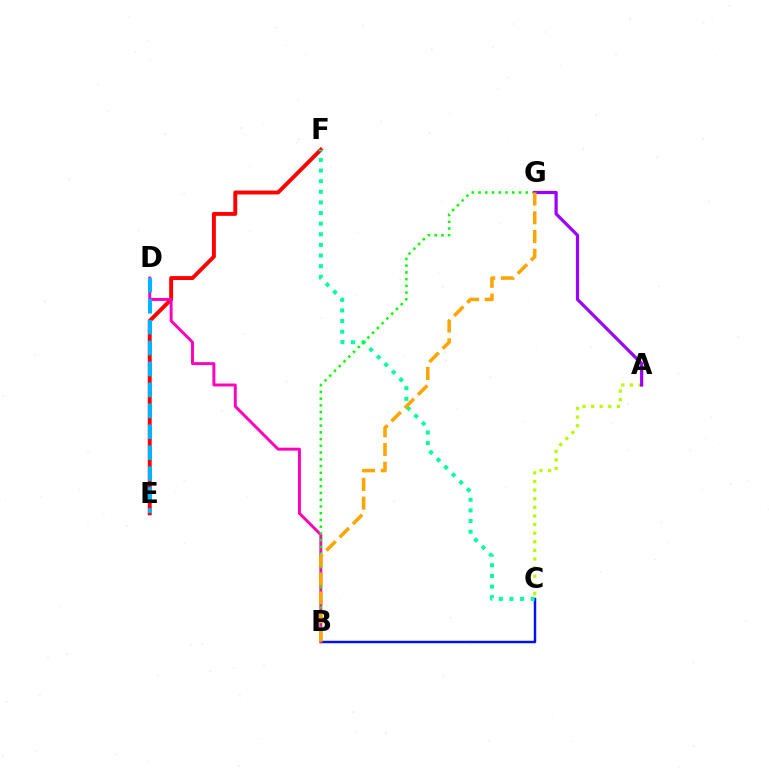{('E', 'F'): [{'color': '#ff0000', 'line_style': 'solid', 'thickness': 2.81}], ('B', 'C'): [{'color': '#0010ff', 'line_style': 'solid', 'thickness': 1.76}], ('B', 'D'): [{'color': '#ff00bd', 'line_style': 'solid', 'thickness': 2.11}], ('C', 'F'): [{'color': '#00ff9d', 'line_style': 'dotted', 'thickness': 2.89}], ('D', 'E'): [{'color': '#00b5ff', 'line_style': 'dashed', 'thickness': 2.84}], ('B', 'G'): [{'color': '#08ff00', 'line_style': 'dotted', 'thickness': 1.83}, {'color': '#ffa500', 'line_style': 'dashed', 'thickness': 2.55}], ('A', 'C'): [{'color': '#b3ff00', 'line_style': 'dotted', 'thickness': 2.34}], ('A', 'G'): [{'color': '#9b00ff', 'line_style': 'solid', 'thickness': 2.3}]}